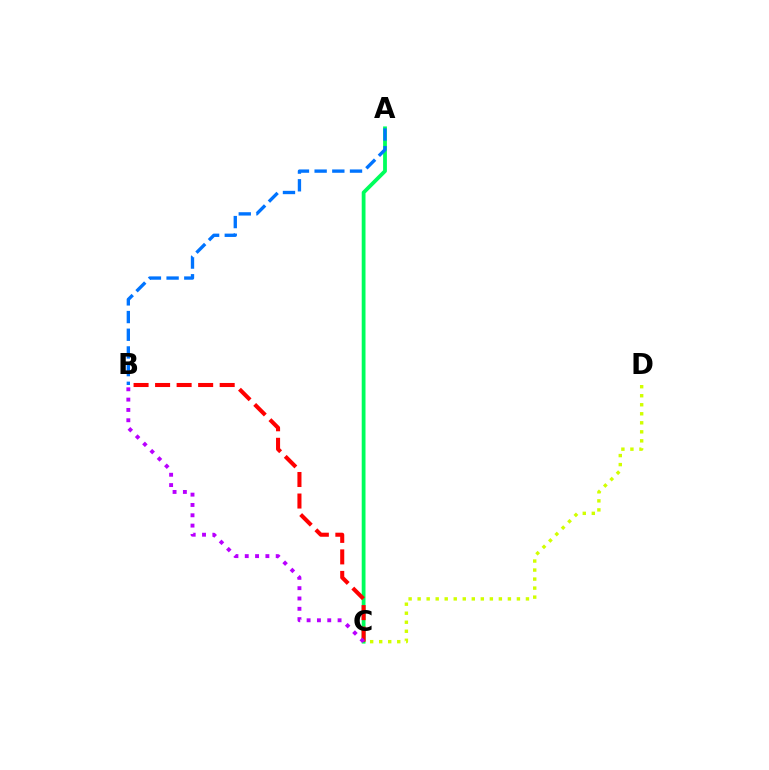{('C', 'D'): [{'color': '#d1ff00', 'line_style': 'dotted', 'thickness': 2.45}], ('A', 'C'): [{'color': '#00ff5c', 'line_style': 'solid', 'thickness': 2.73}], ('A', 'B'): [{'color': '#0074ff', 'line_style': 'dashed', 'thickness': 2.4}], ('B', 'C'): [{'color': '#ff0000', 'line_style': 'dashed', 'thickness': 2.92}, {'color': '#b900ff', 'line_style': 'dotted', 'thickness': 2.8}]}